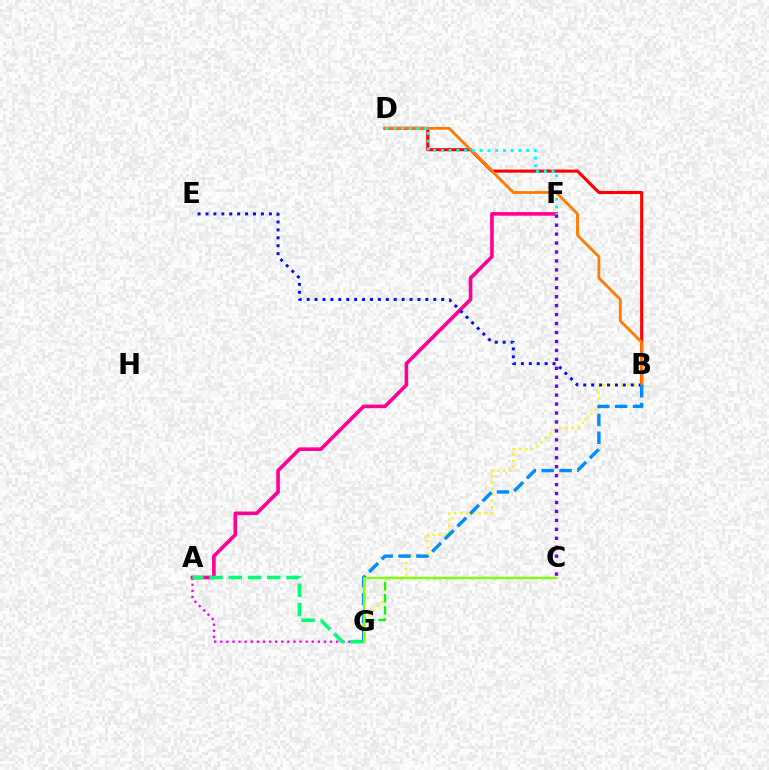{('A', 'G'): [{'color': '#ee00ff', 'line_style': 'dotted', 'thickness': 1.66}, {'color': '#00ff74', 'line_style': 'dashed', 'thickness': 2.61}], ('B', 'G'): [{'color': '#fcf500', 'line_style': 'dotted', 'thickness': 1.67}, {'color': '#008cff', 'line_style': 'dashed', 'thickness': 2.43}], ('C', 'G'): [{'color': '#08ff00', 'line_style': 'dashed', 'thickness': 1.64}, {'color': '#84ff00', 'line_style': 'solid', 'thickness': 1.53}], ('B', 'D'): [{'color': '#ff0000', 'line_style': 'solid', 'thickness': 2.23}, {'color': '#ff7c00', 'line_style': 'solid', 'thickness': 2.03}], ('A', 'F'): [{'color': '#ff0094', 'line_style': 'solid', 'thickness': 2.6}], ('B', 'E'): [{'color': '#0010ff', 'line_style': 'dotted', 'thickness': 2.15}], ('C', 'F'): [{'color': '#7200ff', 'line_style': 'dotted', 'thickness': 2.43}], ('D', 'F'): [{'color': '#00fff6', 'line_style': 'dotted', 'thickness': 2.1}]}